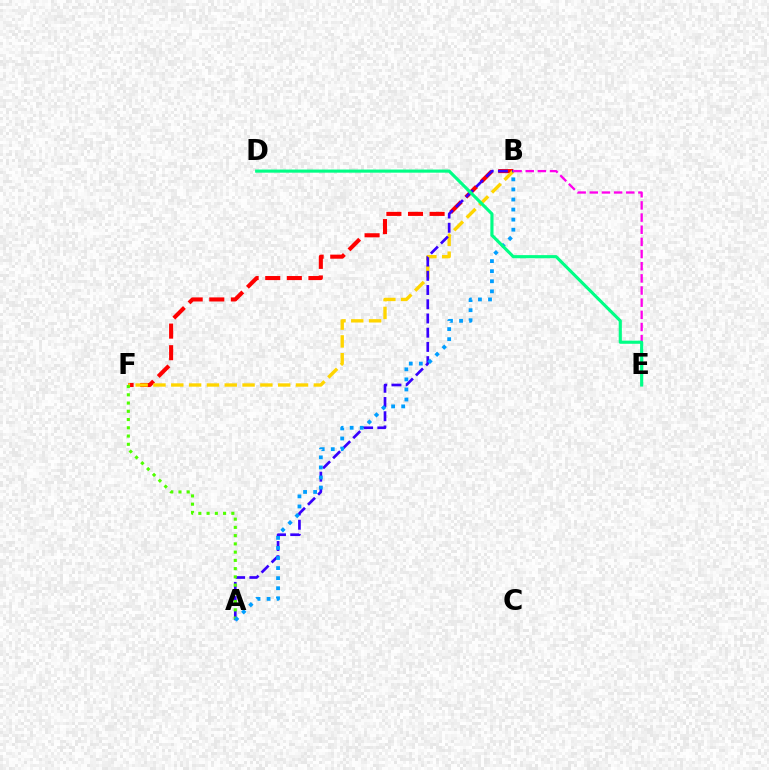{('B', 'F'): [{'color': '#ff0000', 'line_style': 'dashed', 'thickness': 2.93}, {'color': '#ffd500', 'line_style': 'dashed', 'thickness': 2.42}], ('A', 'B'): [{'color': '#3700ff', 'line_style': 'dashed', 'thickness': 1.93}, {'color': '#009eff', 'line_style': 'dotted', 'thickness': 2.74}], ('B', 'E'): [{'color': '#ff00ed', 'line_style': 'dashed', 'thickness': 1.65}], ('A', 'F'): [{'color': '#4fff00', 'line_style': 'dotted', 'thickness': 2.24}], ('D', 'E'): [{'color': '#00ff86', 'line_style': 'solid', 'thickness': 2.25}]}